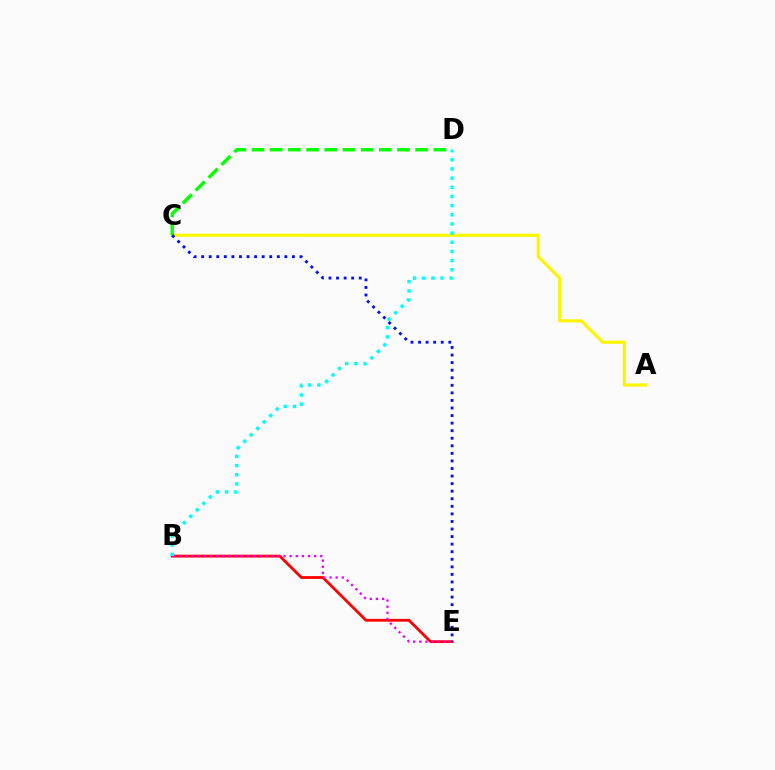{('A', 'C'): [{'color': '#fcf500', 'line_style': 'solid', 'thickness': 2.27}], ('B', 'E'): [{'color': '#ff0000', 'line_style': 'solid', 'thickness': 2.02}, {'color': '#ee00ff', 'line_style': 'dotted', 'thickness': 1.67}], ('C', 'D'): [{'color': '#08ff00', 'line_style': 'dashed', 'thickness': 2.47}], ('B', 'D'): [{'color': '#00fff6', 'line_style': 'dotted', 'thickness': 2.49}], ('C', 'E'): [{'color': '#0010ff', 'line_style': 'dotted', 'thickness': 2.06}]}